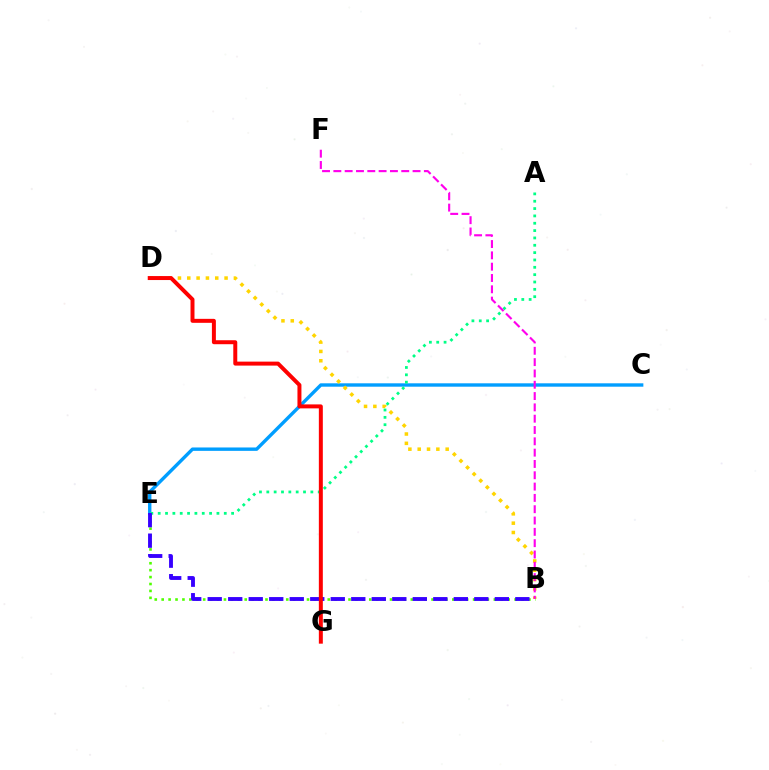{('C', 'E'): [{'color': '#009eff', 'line_style': 'solid', 'thickness': 2.44}], ('B', 'D'): [{'color': '#ffd500', 'line_style': 'dotted', 'thickness': 2.53}], ('A', 'E'): [{'color': '#00ff86', 'line_style': 'dotted', 'thickness': 1.99}], ('B', 'E'): [{'color': '#4fff00', 'line_style': 'dotted', 'thickness': 1.88}, {'color': '#3700ff', 'line_style': 'dashed', 'thickness': 2.79}], ('B', 'F'): [{'color': '#ff00ed', 'line_style': 'dashed', 'thickness': 1.54}], ('D', 'G'): [{'color': '#ff0000', 'line_style': 'solid', 'thickness': 2.86}]}